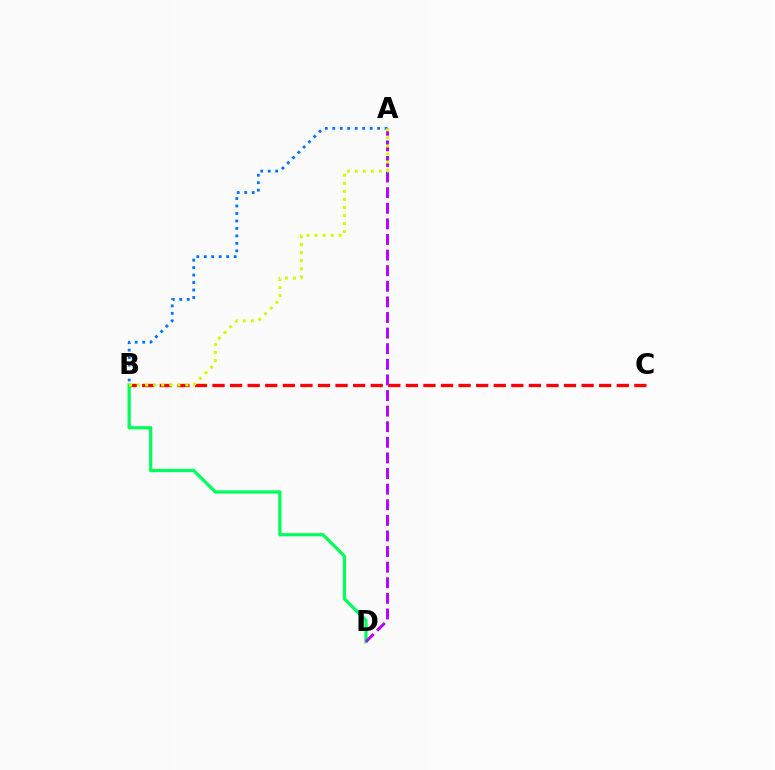{('B', 'C'): [{'color': '#ff0000', 'line_style': 'dashed', 'thickness': 2.39}], ('B', 'D'): [{'color': '#00ff5c', 'line_style': 'solid', 'thickness': 2.35}], ('A', 'D'): [{'color': '#b900ff', 'line_style': 'dashed', 'thickness': 2.12}], ('A', 'B'): [{'color': '#0074ff', 'line_style': 'dotted', 'thickness': 2.03}, {'color': '#d1ff00', 'line_style': 'dotted', 'thickness': 2.18}]}